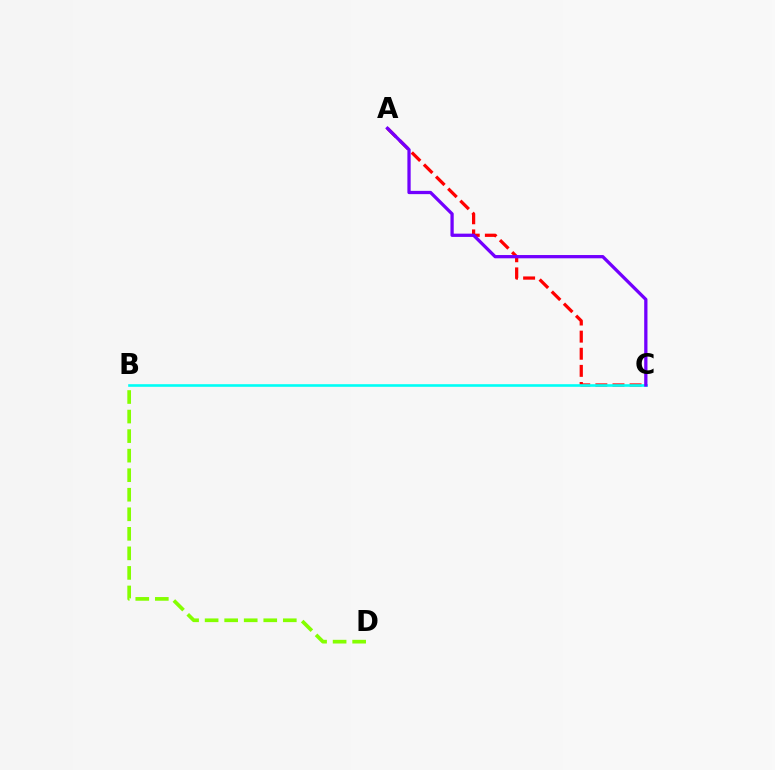{('B', 'D'): [{'color': '#84ff00', 'line_style': 'dashed', 'thickness': 2.65}], ('A', 'C'): [{'color': '#ff0000', 'line_style': 'dashed', 'thickness': 2.33}, {'color': '#7200ff', 'line_style': 'solid', 'thickness': 2.36}], ('B', 'C'): [{'color': '#00fff6', 'line_style': 'solid', 'thickness': 1.88}]}